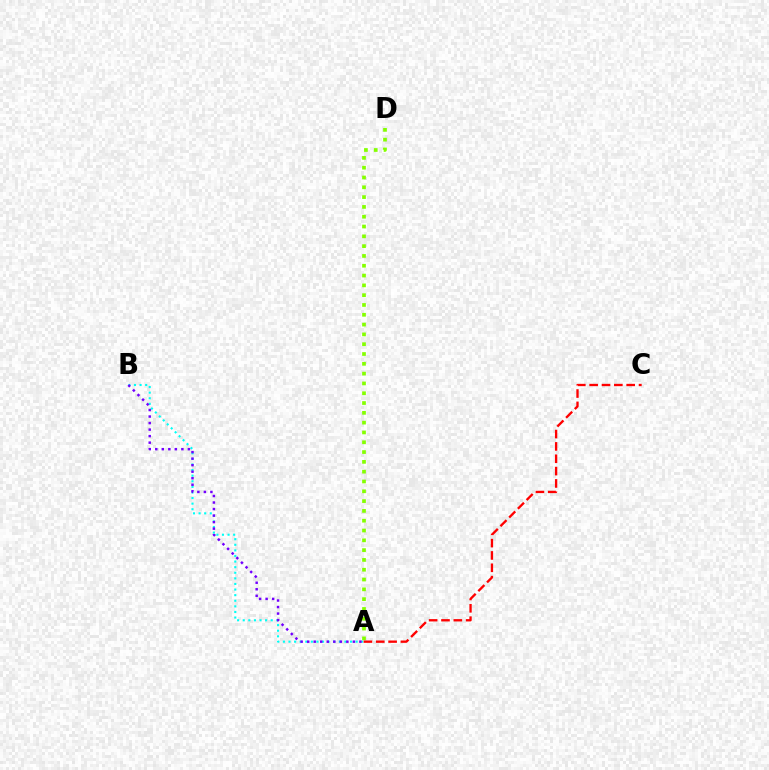{('A', 'B'): [{'color': '#00fff6', 'line_style': 'dotted', 'thickness': 1.52}, {'color': '#7200ff', 'line_style': 'dotted', 'thickness': 1.77}], ('A', 'D'): [{'color': '#84ff00', 'line_style': 'dotted', 'thickness': 2.66}], ('A', 'C'): [{'color': '#ff0000', 'line_style': 'dashed', 'thickness': 1.68}]}